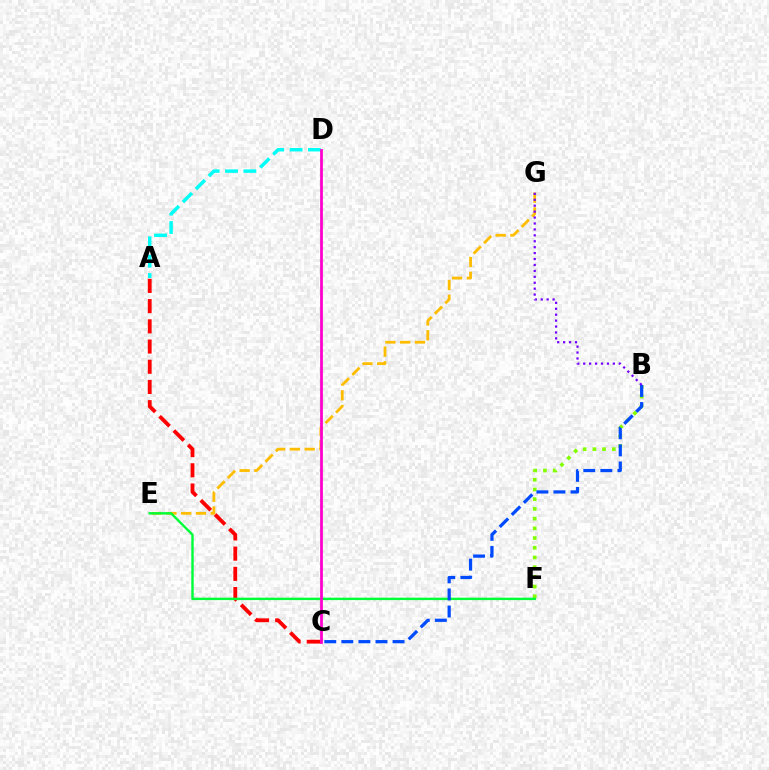{('E', 'G'): [{'color': '#ffbd00', 'line_style': 'dashed', 'thickness': 2.01}], ('A', 'D'): [{'color': '#00fff6', 'line_style': 'dashed', 'thickness': 2.49}], ('A', 'C'): [{'color': '#ff0000', 'line_style': 'dashed', 'thickness': 2.75}], ('B', 'F'): [{'color': '#84ff00', 'line_style': 'dotted', 'thickness': 2.64}], ('E', 'F'): [{'color': '#00ff39', 'line_style': 'solid', 'thickness': 1.75}], ('C', 'D'): [{'color': '#ff00cf', 'line_style': 'solid', 'thickness': 1.99}], ('B', 'C'): [{'color': '#004bff', 'line_style': 'dashed', 'thickness': 2.32}], ('B', 'G'): [{'color': '#7200ff', 'line_style': 'dotted', 'thickness': 1.61}]}